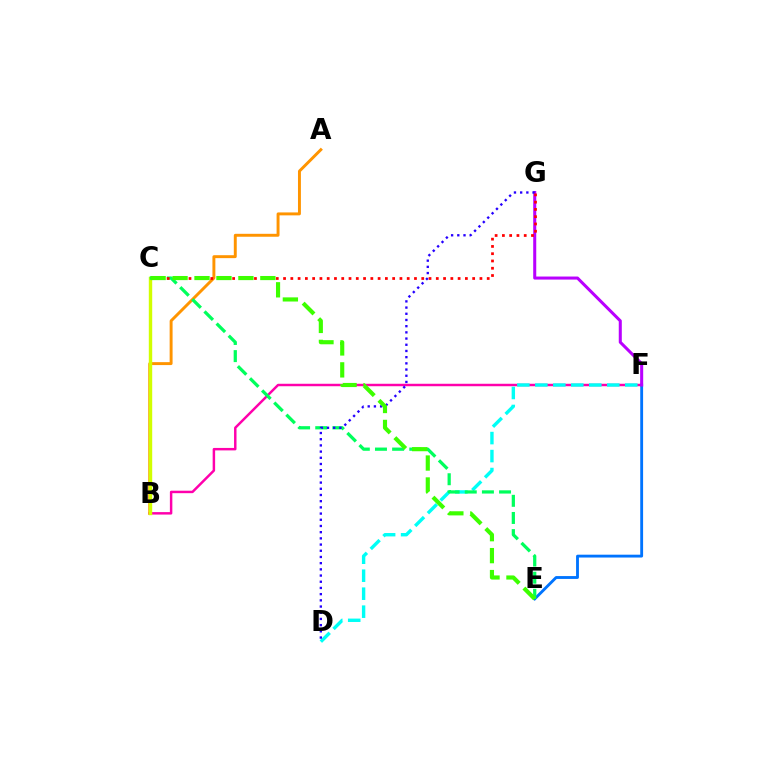{('B', 'F'): [{'color': '#ff00ac', 'line_style': 'solid', 'thickness': 1.77}], ('E', 'F'): [{'color': '#0074ff', 'line_style': 'solid', 'thickness': 2.05}], ('F', 'G'): [{'color': '#b900ff', 'line_style': 'solid', 'thickness': 2.19}], ('A', 'B'): [{'color': '#ff9400', 'line_style': 'solid', 'thickness': 2.11}], ('B', 'C'): [{'color': '#d1ff00', 'line_style': 'solid', 'thickness': 2.45}], ('D', 'F'): [{'color': '#00fff6', 'line_style': 'dashed', 'thickness': 2.44}], ('C', 'E'): [{'color': '#00ff5c', 'line_style': 'dashed', 'thickness': 2.33}, {'color': '#3dff00', 'line_style': 'dashed', 'thickness': 2.98}], ('D', 'G'): [{'color': '#2500ff', 'line_style': 'dotted', 'thickness': 1.68}], ('C', 'G'): [{'color': '#ff0000', 'line_style': 'dotted', 'thickness': 1.98}]}